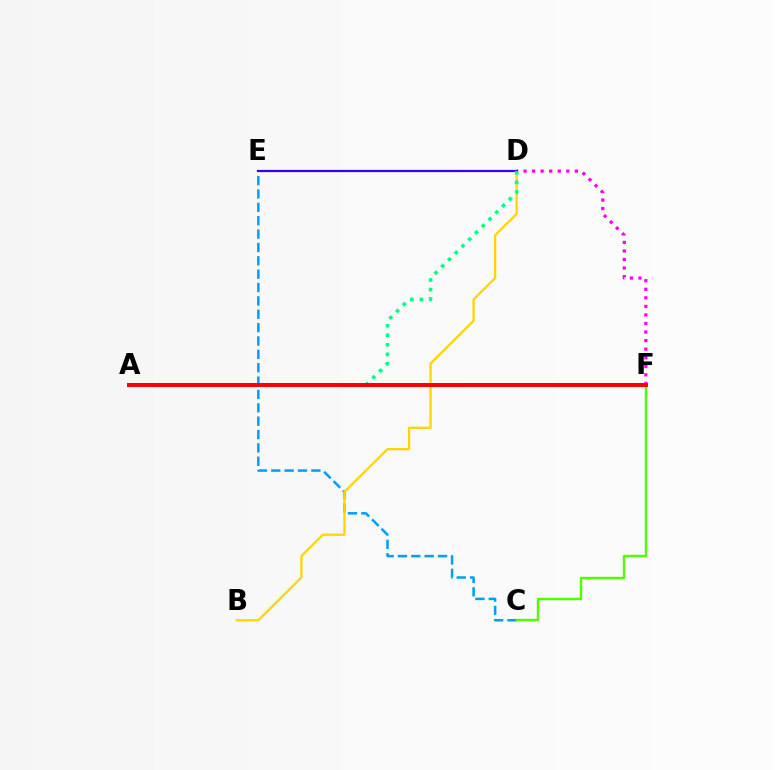{('C', 'E'): [{'color': '#009eff', 'line_style': 'dashed', 'thickness': 1.82}], ('B', 'D'): [{'color': '#ffd500', 'line_style': 'solid', 'thickness': 1.65}], ('D', 'F'): [{'color': '#ff00ed', 'line_style': 'dotted', 'thickness': 2.32}], ('D', 'E'): [{'color': '#3700ff', 'line_style': 'solid', 'thickness': 1.61}], ('C', 'F'): [{'color': '#4fff00', 'line_style': 'solid', 'thickness': 1.73}], ('A', 'D'): [{'color': '#00ff86', 'line_style': 'dotted', 'thickness': 2.59}], ('A', 'F'): [{'color': '#ff0000', 'line_style': 'solid', 'thickness': 2.88}]}